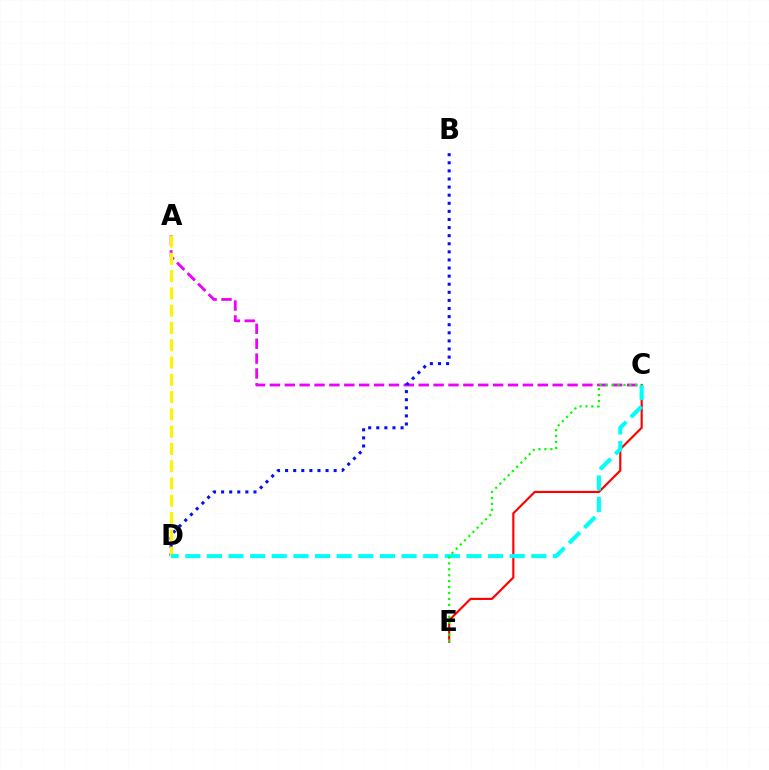{('A', 'C'): [{'color': '#ee00ff', 'line_style': 'dashed', 'thickness': 2.02}], ('B', 'D'): [{'color': '#0010ff', 'line_style': 'dotted', 'thickness': 2.2}], ('C', 'E'): [{'color': '#ff0000', 'line_style': 'solid', 'thickness': 1.55}, {'color': '#08ff00', 'line_style': 'dotted', 'thickness': 1.61}], ('A', 'D'): [{'color': '#fcf500', 'line_style': 'dashed', 'thickness': 2.35}], ('C', 'D'): [{'color': '#00fff6', 'line_style': 'dashed', 'thickness': 2.94}]}